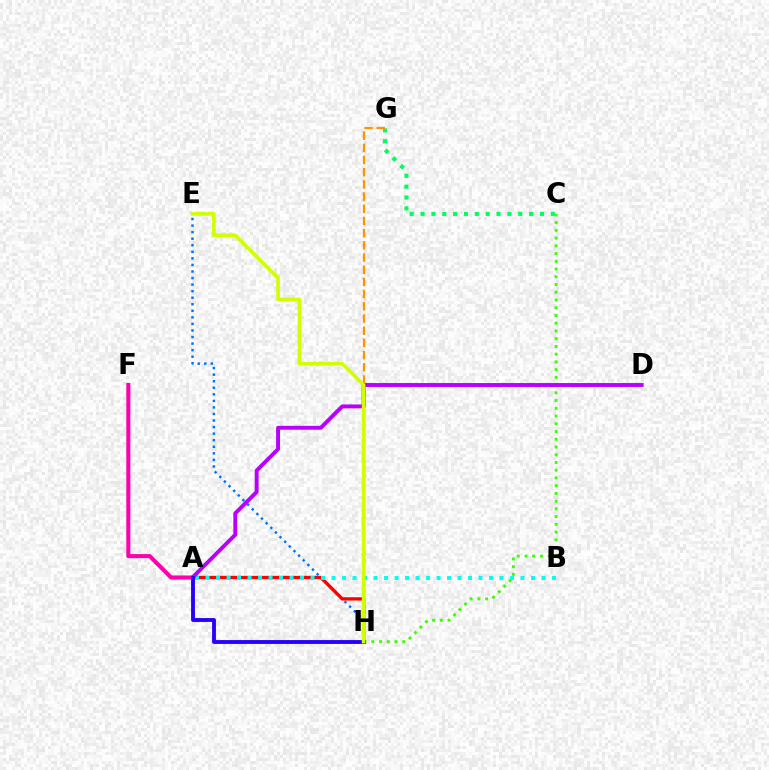{('C', 'H'): [{'color': '#3dff00', 'line_style': 'dotted', 'thickness': 2.1}], ('E', 'H'): [{'color': '#0074ff', 'line_style': 'dotted', 'thickness': 1.78}, {'color': '#d1ff00', 'line_style': 'solid', 'thickness': 2.6}], ('C', 'G'): [{'color': '#00ff5c', 'line_style': 'dotted', 'thickness': 2.95}], ('A', 'H'): [{'color': '#ff0000', 'line_style': 'solid', 'thickness': 2.4}, {'color': '#2500ff', 'line_style': 'solid', 'thickness': 2.77}], ('G', 'H'): [{'color': '#ff9400', 'line_style': 'dashed', 'thickness': 1.66}], ('A', 'B'): [{'color': '#00fff6', 'line_style': 'dotted', 'thickness': 2.85}], ('A', 'D'): [{'color': '#b900ff', 'line_style': 'solid', 'thickness': 2.81}], ('A', 'F'): [{'color': '#ff00ac', 'line_style': 'solid', 'thickness': 2.94}]}